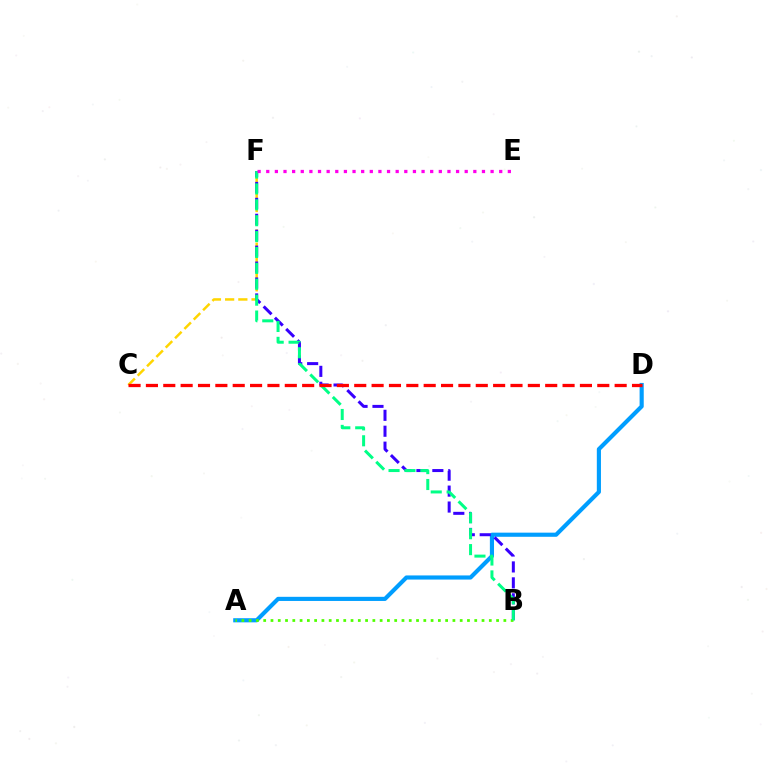{('C', 'F'): [{'color': '#ffd500', 'line_style': 'dashed', 'thickness': 1.79}], ('A', 'D'): [{'color': '#009eff', 'line_style': 'solid', 'thickness': 2.98}], ('B', 'F'): [{'color': '#3700ff', 'line_style': 'dashed', 'thickness': 2.16}, {'color': '#00ff86', 'line_style': 'dashed', 'thickness': 2.16}], ('A', 'B'): [{'color': '#4fff00', 'line_style': 'dotted', 'thickness': 1.98}], ('C', 'D'): [{'color': '#ff0000', 'line_style': 'dashed', 'thickness': 2.36}], ('E', 'F'): [{'color': '#ff00ed', 'line_style': 'dotted', 'thickness': 2.34}]}